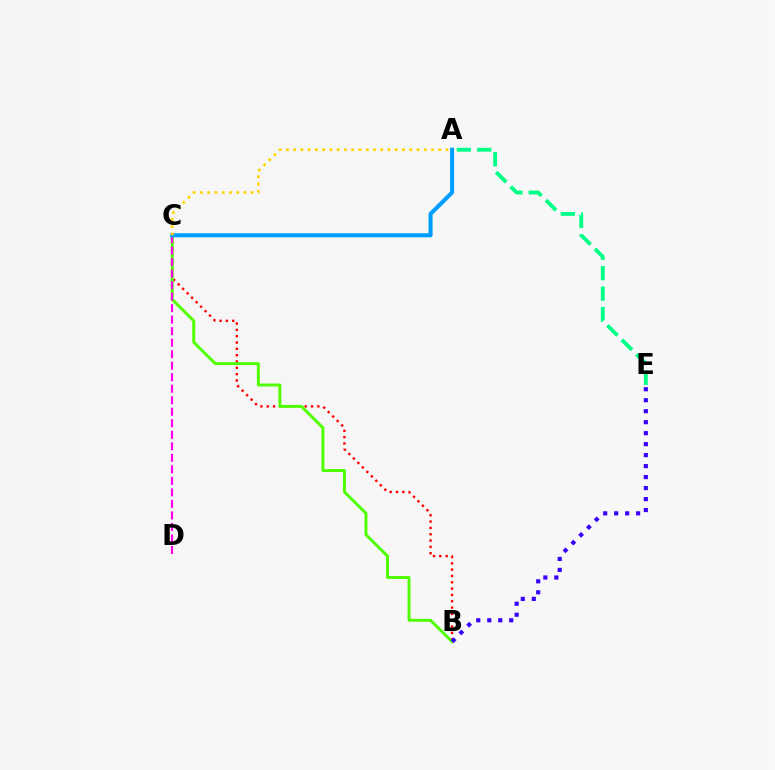{('A', 'E'): [{'color': '#00ff86', 'line_style': 'dashed', 'thickness': 2.78}], ('B', 'C'): [{'color': '#ff0000', 'line_style': 'dotted', 'thickness': 1.72}, {'color': '#4fff00', 'line_style': 'solid', 'thickness': 2.12}], ('C', 'D'): [{'color': '#ff00ed', 'line_style': 'dashed', 'thickness': 1.56}], ('A', 'C'): [{'color': '#009eff', 'line_style': 'solid', 'thickness': 2.92}, {'color': '#ffd500', 'line_style': 'dotted', 'thickness': 1.97}], ('B', 'E'): [{'color': '#3700ff', 'line_style': 'dotted', 'thickness': 2.98}]}